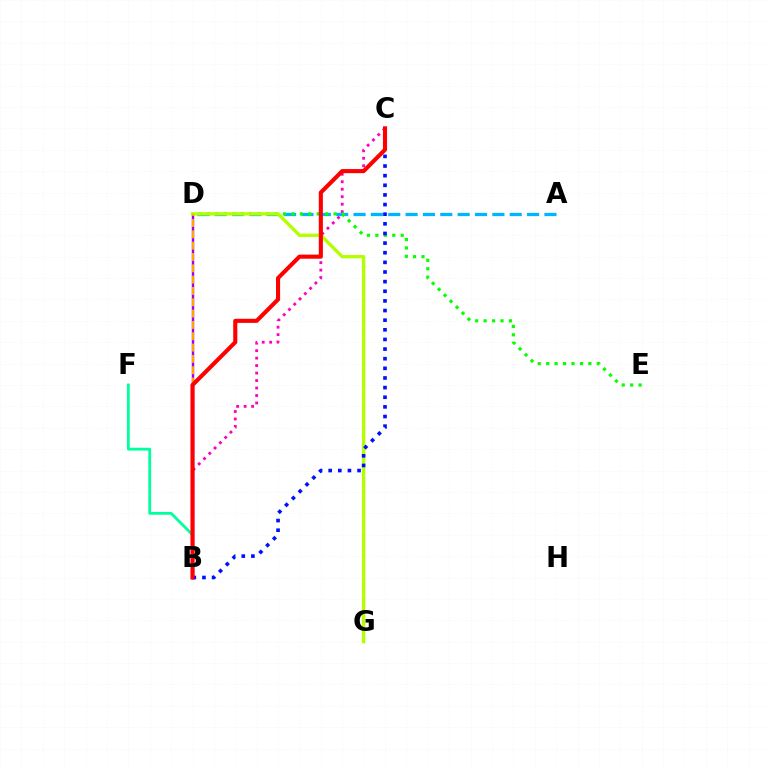{('B', 'C'): [{'color': '#ff00bd', 'line_style': 'dotted', 'thickness': 2.03}, {'color': '#0010ff', 'line_style': 'dotted', 'thickness': 2.62}, {'color': '#ff0000', 'line_style': 'solid', 'thickness': 2.95}], ('A', 'D'): [{'color': '#00b5ff', 'line_style': 'dashed', 'thickness': 2.36}], ('B', 'D'): [{'color': '#9b00ff', 'line_style': 'solid', 'thickness': 1.75}, {'color': '#ffa500', 'line_style': 'dashed', 'thickness': 1.54}], ('B', 'F'): [{'color': '#00ff9d', 'line_style': 'solid', 'thickness': 2.02}], ('D', 'E'): [{'color': '#08ff00', 'line_style': 'dotted', 'thickness': 2.29}], ('D', 'G'): [{'color': '#b3ff00', 'line_style': 'solid', 'thickness': 2.4}]}